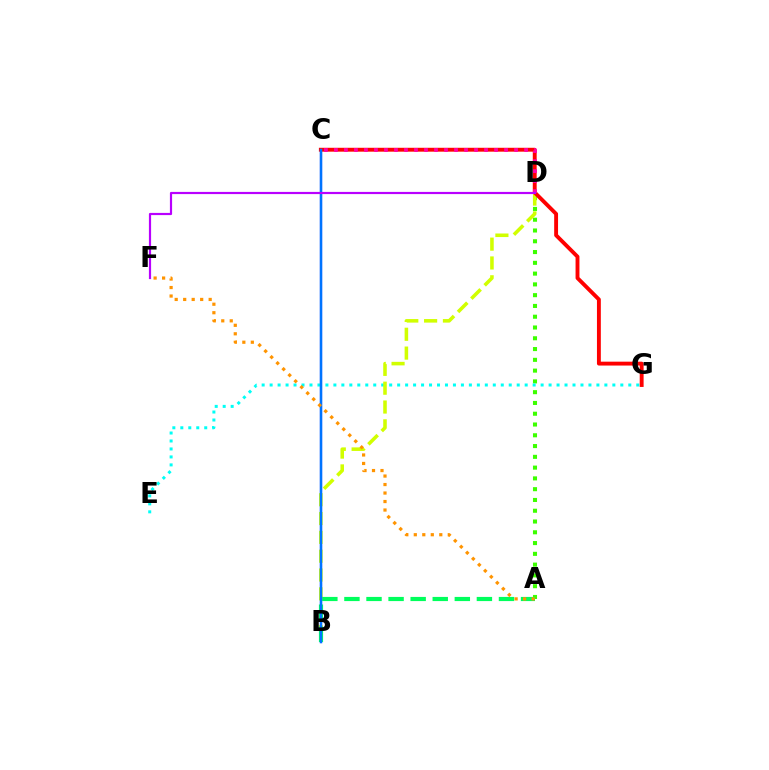{('B', 'C'): [{'color': '#2500ff', 'line_style': 'solid', 'thickness': 1.54}, {'color': '#0074ff', 'line_style': 'solid', 'thickness': 1.78}], ('A', 'D'): [{'color': '#3dff00', 'line_style': 'dotted', 'thickness': 2.93}], ('E', 'G'): [{'color': '#00fff6', 'line_style': 'dotted', 'thickness': 2.17}], ('B', 'D'): [{'color': '#d1ff00', 'line_style': 'dashed', 'thickness': 2.56}], ('C', 'G'): [{'color': '#ff0000', 'line_style': 'solid', 'thickness': 2.79}], ('A', 'B'): [{'color': '#00ff5c', 'line_style': 'dashed', 'thickness': 3.0}], ('C', 'D'): [{'color': '#ff00ac', 'line_style': 'dotted', 'thickness': 2.72}], ('A', 'F'): [{'color': '#ff9400', 'line_style': 'dotted', 'thickness': 2.31}], ('D', 'F'): [{'color': '#b900ff', 'line_style': 'solid', 'thickness': 1.58}]}